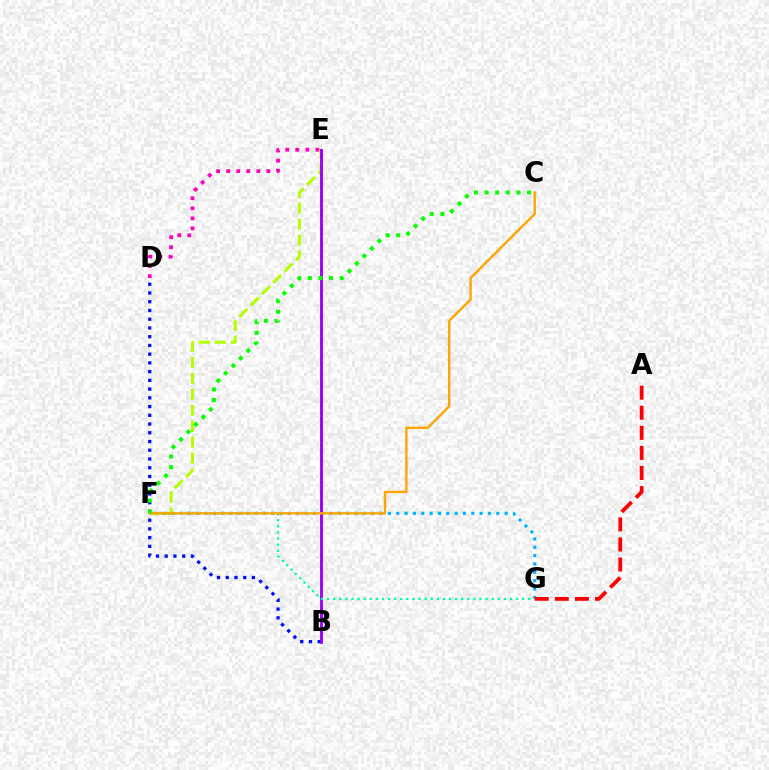{('F', 'G'): [{'color': '#00b5ff', 'line_style': 'dotted', 'thickness': 2.27}, {'color': '#00ff9d', 'line_style': 'dotted', 'thickness': 1.66}], ('D', 'E'): [{'color': '#ff00bd', 'line_style': 'dotted', 'thickness': 2.73}], ('B', 'D'): [{'color': '#0010ff', 'line_style': 'dotted', 'thickness': 2.37}], ('E', 'F'): [{'color': '#b3ff00', 'line_style': 'dashed', 'thickness': 2.17}], ('B', 'E'): [{'color': '#9b00ff', 'line_style': 'solid', 'thickness': 2.08}], ('C', 'F'): [{'color': '#ffa500', 'line_style': 'solid', 'thickness': 1.71}, {'color': '#08ff00', 'line_style': 'dotted', 'thickness': 2.88}], ('A', 'G'): [{'color': '#ff0000', 'line_style': 'dashed', 'thickness': 2.73}]}